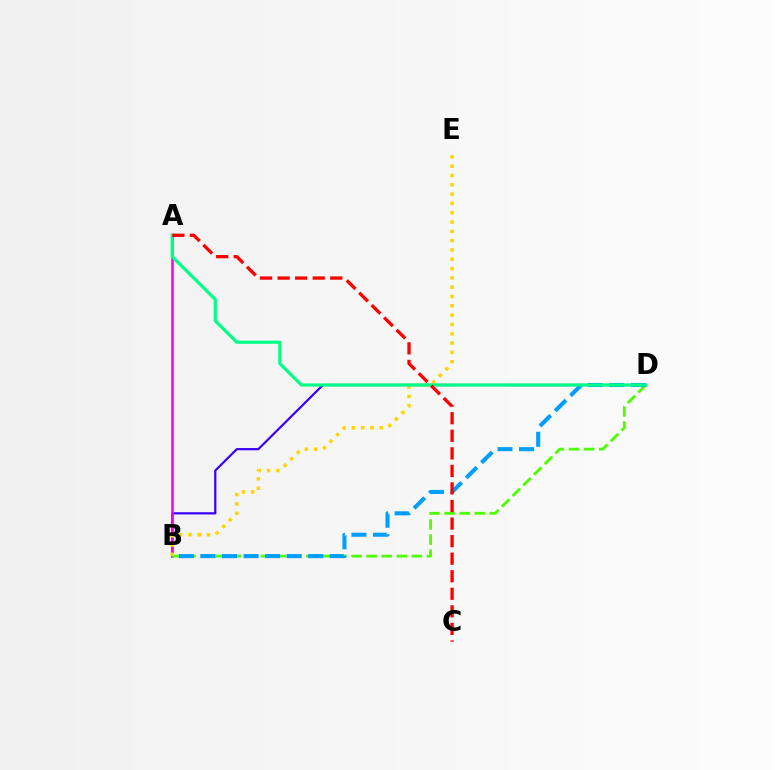{('B', 'D'): [{'color': '#3700ff', 'line_style': 'solid', 'thickness': 1.59}, {'color': '#4fff00', 'line_style': 'dashed', 'thickness': 2.05}, {'color': '#009eff', 'line_style': 'dashed', 'thickness': 2.93}], ('A', 'B'): [{'color': '#ff00ed', 'line_style': 'solid', 'thickness': 1.87}], ('B', 'E'): [{'color': '#ffd500', 'line_style': 'dotted', 'thickness': 2.53}], ('A', 'D'): [{'color': '#00ff86', 'line_style': 'solid', 'thickness': 2.29}], ('A', 'C'): [{'color': '#ff0000', 'line_style': 'dashed', 'thickness': 2.39}]}